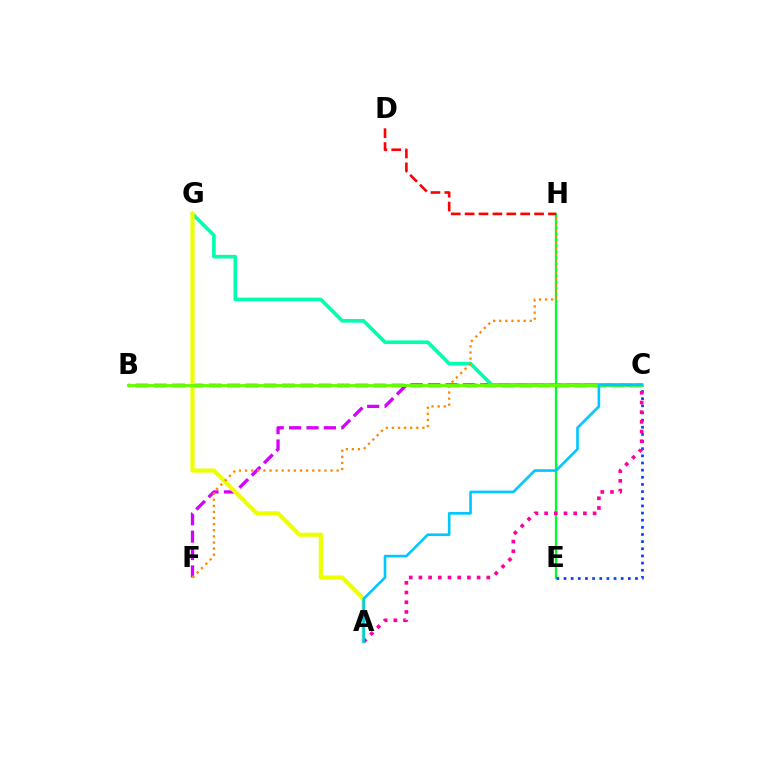{('E', 'H'): [{'color': '#00ff27', 'line_style': 'solid', 'thickness': 1.65}], ('D', 'H'): [{'color': '#ff0000', 'line_style': 'dashed', 'thickness': 1.89}], ('C', 'E'): [{'color': '#003fff', 'line_style': 'dotted', 'thickness': 1.94}], ('B', 'C'): [{'color': '#4f00ff', 'line_style': 'dashed', 'thickness': 2.49}, {'color': '#66ff00', 'line_style': 'solid', 'thickness': 2.1}], ('C', 'F'): [{'color': '#d600ff', 'line_style': 'dashed', 'thickness': 2.36}], ('C', 'G'): [{'color': '#00ffaf', 'line_style': 'solid', 'thickness': 2.61}], ('A', 'G'): [{'color': '#eeff00', 'line_style': 'solid', 'thickness': 2.99}], ('A', 'C'): [{'color': '#ff00a0', 'line_style': 'dotted', 'thickness': 2.63}, {'color': '#00c7ff', 'line_style': 'solid', 'thickness': 1.9}], ('F', 'H'): [{'color': '#ff8800', 'line_style': 'dotted', 'thickness': 1.66}]}